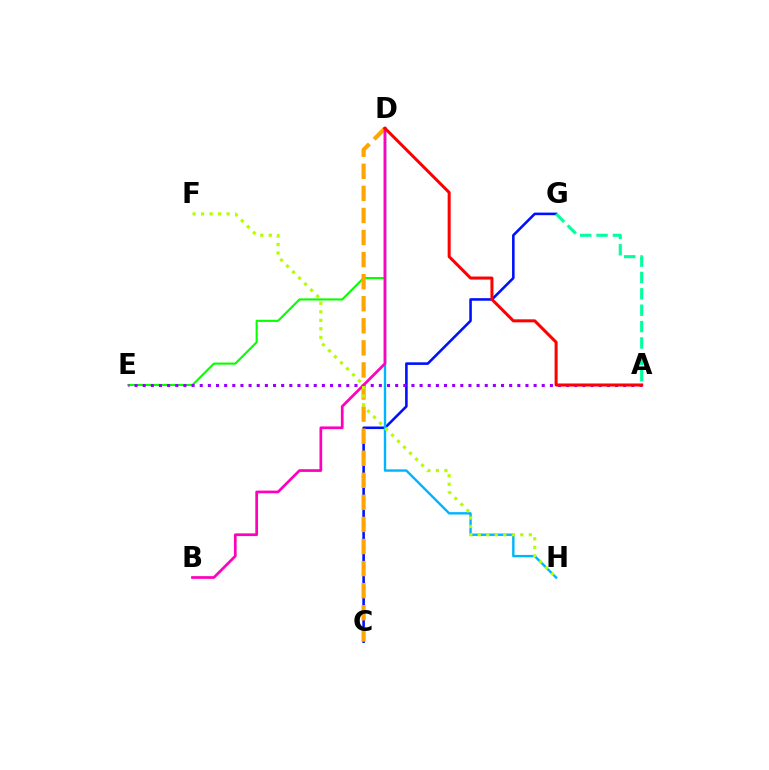{('C', 'G'): [{'color': '#0010ff', 'line_style': 'solid', 'thickness': 1.86}], ('D', 'E'): [{'color': '#08ff00', 'line_style': 'solid', 'thickness': 1.53}], ('A', 'E'): [{'color': '#9b00ff', 'line_style': 'dotted', 'thickness': 2.21}], ('C', 'D'): [{'color': '#ffa500', 'line_style': 'dashed', 'thickness': 3.0}], ('D', 'H'): [{'color': '#00b5ff', 'line_style': 'solid', 'thickness': 1.73}], ('B', 'D'): [{'color': '#ff00bd', 'line_style': 'solid', 'thickness': 1.95}], ('A', 'D'): [{'color': '#ff0000', 'line_style': 'solid', 'thickness': 2.18}], ('F', 'H'): [{'color': '#b3ff00', 'line_style': 'dotted', 'thickness': 2.31}], ('A', 'G'): [{'color': '#00ff9d', 'line_style': 'dashed', 'thickness': 2.22}]}